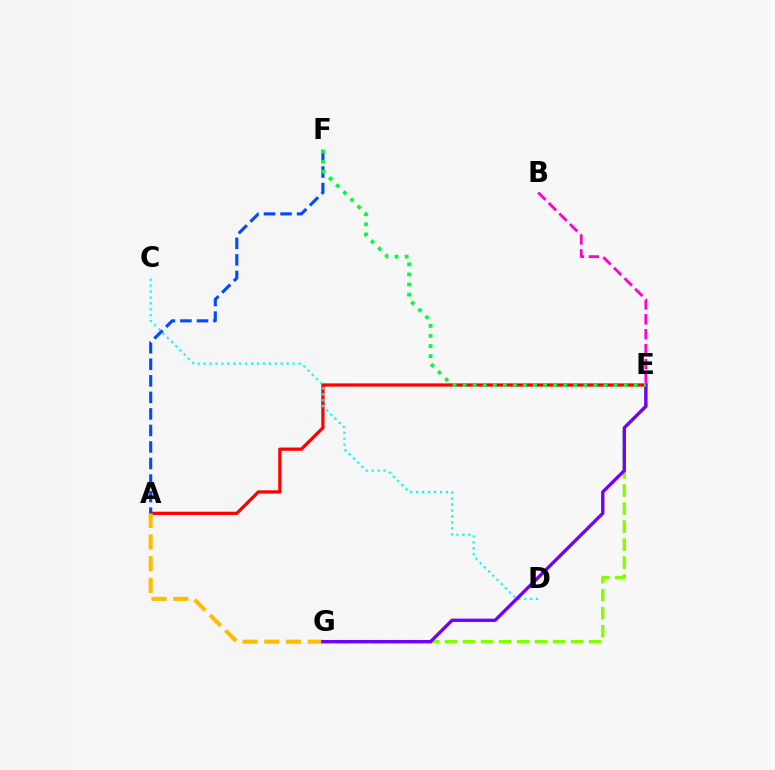{('A', 'E'): [{'color': '#ff0000', 'line_style': 'solid', 'thickness': 2.35}], ('A', 'G'): [{'color': '#ffbd00', 'line_style': 'dashed', 'thickness': 2.95}], ('E', 'G'): [{'color': '#84ff00', 'line_style': 'dashed', 'thickness': 2.45}, {'color': '#7200ff', 'line_style': 'solid', 'thickness': 2.4}], ('A', 'F'): [{'color': '#004bff', 'line_style': 'dashed', 'thickness': 2.25}], ('B', 'E'): [{'color': '#ff00cf', 'line_style': 'dashed', 'thickness': 2.03}], ('C', 'D'): [{'color': '#00fff6', 'line_style': 'dotted', 'thickness': 1.61}], ('E', 'F'): [{'color': '#00ff39', 'line_style': 'dotted', 'thickness': 2.74}]}